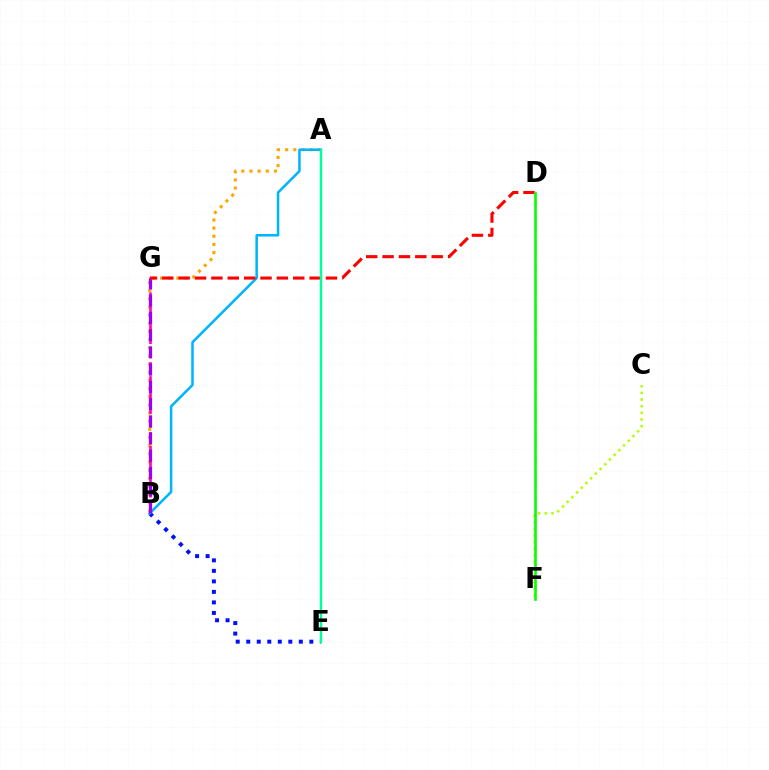{('B', 'E'): [{'color': '#0010ff', 'line_style': 'dotted', 'thickness': 2.86}], ('A', 'B'): [{'color': '#ffa500', 'line_style': 'dotted', 'thickness': 2.22}, {'color': '#00b5ff', 'line_style': 'solid', 'thickness': 1.83}], ('B', 'G'): [{'color': '#ff00bd', 'line_style': 'dashed', 'thickness': 1.9}, {'color': '#9b00ff', 'line_style': 'dashed', 'thickness': 2.34}], ('D', 'G'): [{'color': '#ff0000', 'line_style': 'dashed', 'thickness': 2.22}], ('C', 'F'): [{'color': '#b3ff00', 'line_style': 'dotted', 'thickness': 1.81}], ('A', 'E'): [{'color': '#00ff9d', 'line_style': 'solid', 'thickness': 1.79}], ('D', 'F'): [{'color': '#08ff00', 'line_style': 'solid', 'thickness': 1.91}]}